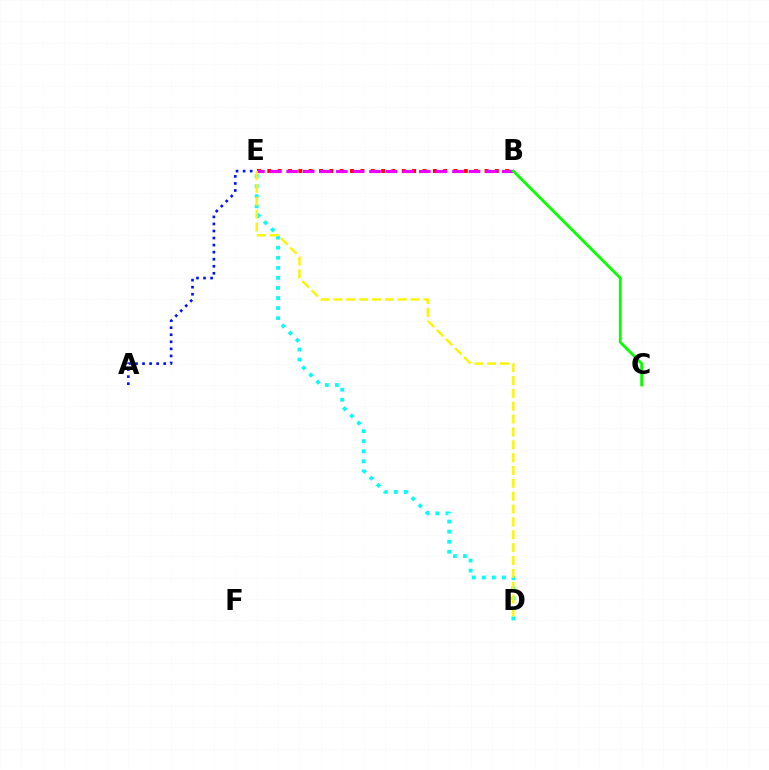{('D', 'E'): [{'color': '#00fff6', 'line_style': 'dotted', 'thickness': 2.73}, {'color': '#fcf500', 'line_style': 'dashed', 'thickness': 1.75}], ('B', 'E'): [{'color': '#ff0000', 'line_style': 'dotted', 'thickness': 2.81}, {'color': '#ee00ff', 'line_style': 'dashed', 'thickness': 2.25}], ('A', 'E'): [{'color': '#0010ff', 'line_style': 'dotted', 'thickness': 1.92}], ('B', 'C'): [{'color': '#08ff00', 'line_style': 'solid', 'thickness': 2.04}]}